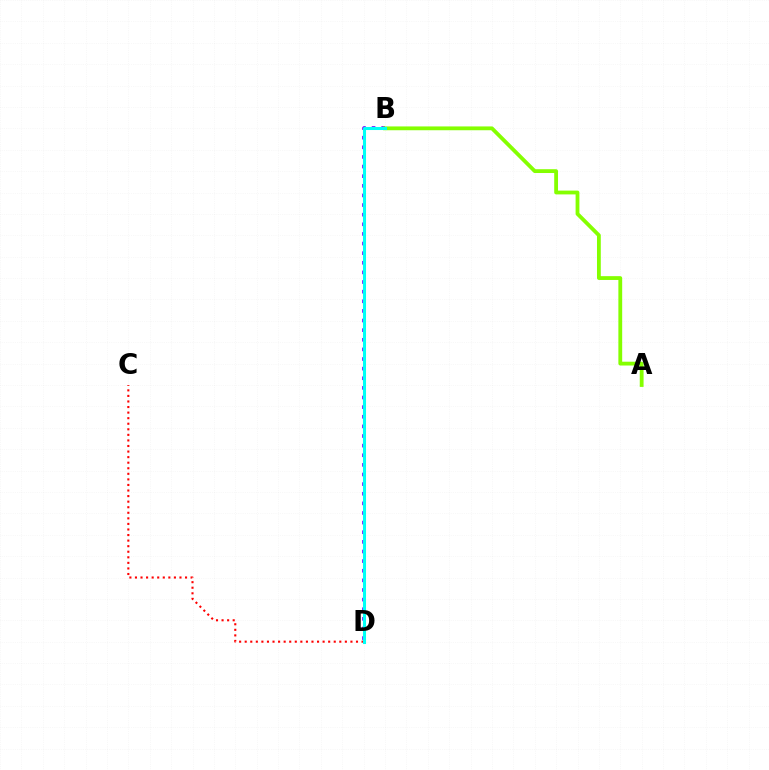{('C', 'D'): [{'color': '#ff0000', 'line_style': 'dotted', 'thickness': 1.51}], ('B', 'D'): [{'color': '#7200ff', 'line_style': 'dotted', 'thickness': 2.61}, {'color': '#00fff6', 'line_style': 'solid', 'thickness': 2.2}], ('A', 'B'): [{'color': '#84ff00', 'line_style': 'solid', 'thickness': 2.74}]}